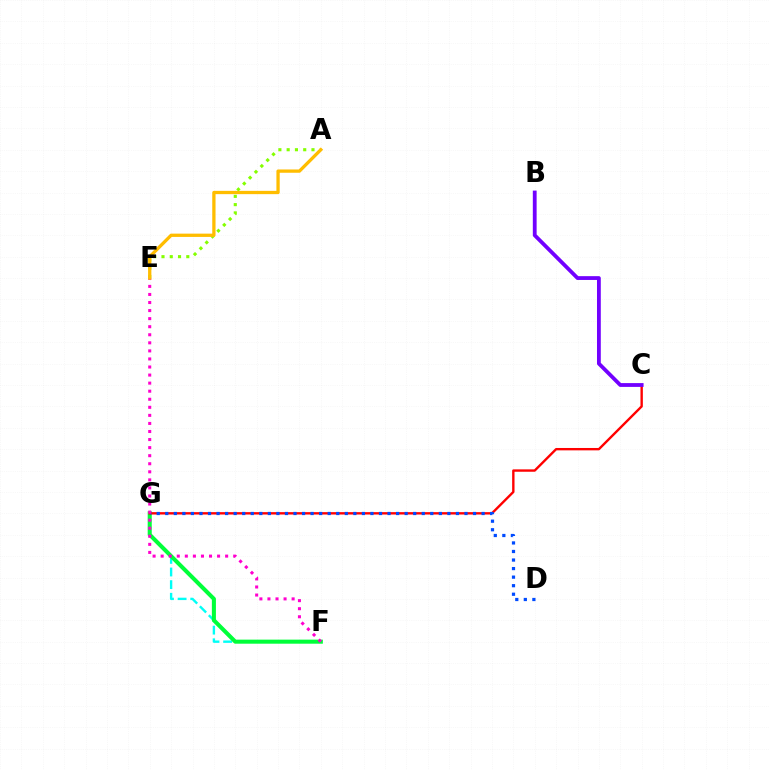{('F', 'G'): [{'color': '#00fff6', 'line_style': 'dashed', 'thickness': 1.72}, {'color': '#00ff39', 'line_style': 'solid', 'thickness': 2.92}], ('C', 'G'): [{'color': '#ff0000', 'line_style': 'solid', 'thickness': 1.71}], ('A', 'E'): [{'color': '#84ff00', 'line_style': 'dotted', 'thickness': 2.25}, {'color': '#ffbd00', 'line_style': 'solid', 'thickness': 2.37}], ('D', 'G'): [{'color': '#004bff', 'line_style': 'dotted', 'thickness': 2.32}], ('E', 'F'): [{'color': '#ff00cf', 'line_style': 'dotted', 'thickness': 2.19}], ('B', 'C'): [{'color': '#7200ff', 'line_style': 'solid', 'thickness': 2.74}]}